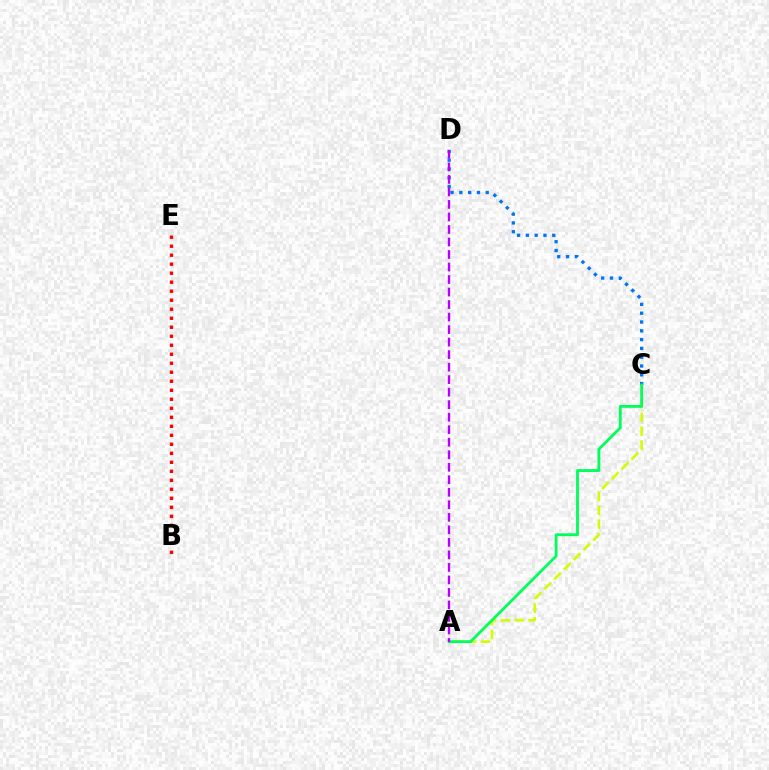{('C', 'D'): [{'color': '#0074ff', 'line_style': 'dotted', 'thickness': 2.39}], ('A', 'C'): [{'color': '#d1ff00', 'line_style': 'dashed', 'thickness': 1.88}, {'color': '#00ff5c', 'line_style': 'solid', 'thickness': 2.03}], ('B', 'E'): [{'color': '#ff0000', 'line_style': 'dotted', 'thickness': 2.45}], ('A', 'D'): [{'color': '#b900ff', 'line_style': 'dashed', 'thickness': 1.7}]}